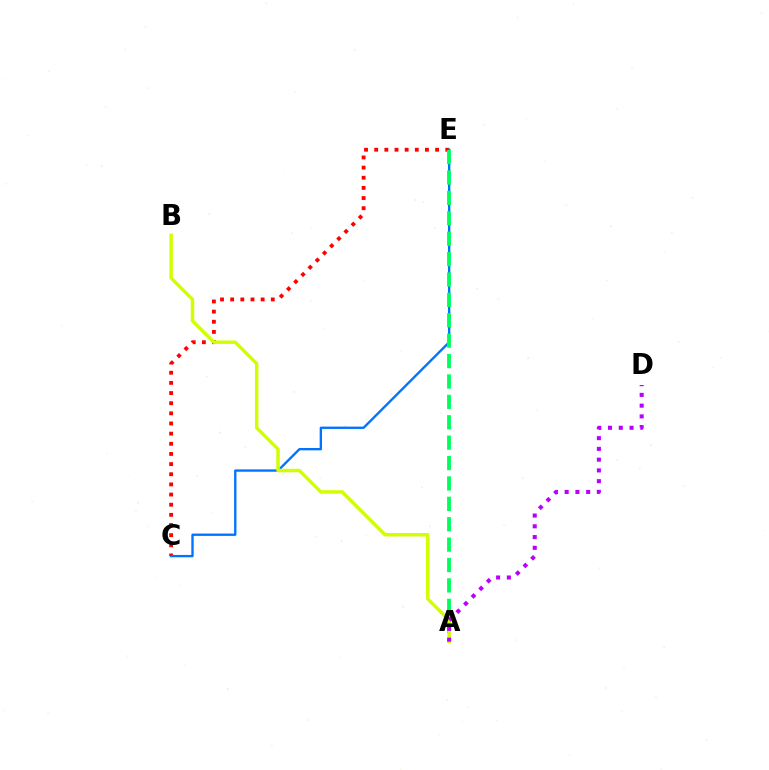{('C', 'E'): [{'color': '#ff0000', 'line_style': 'dotted', 'thickness': 2.76}, {'color': '#0074ff', 'line_style': 'solid', 'thickness': 1.69}], ('A', 'E'): [{'color': '#00ff5c', 'line_style': 'dashed', 'thickness': 2.77}], ('A', 'B'): [{'color': '#d1ff00', 'line_style': 'solid', 'thickness': 2.5}], ('A', 'D'): [{'color': '#b900ff', 'line_style': 'dotted', 'thickness': 2.92}]}